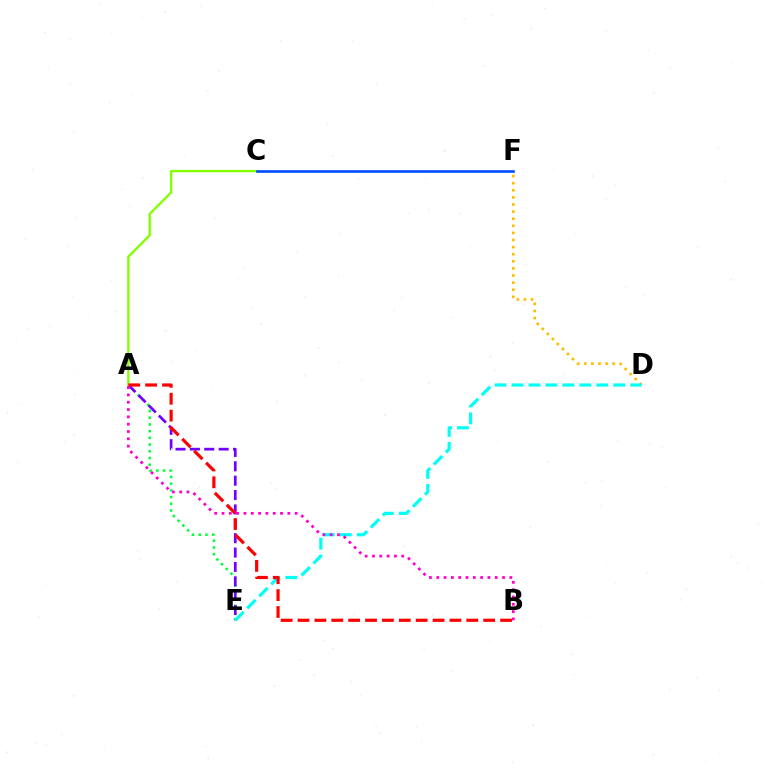{('D', 'F'): [{'color': '#ffbd00', 'line_style': 'dotted', 'thickness': 1.93}], ('A', 'E'): [{'color': '#00ff39', 'line_style': 'dotted', 'thickness': 1.83}, {'color': '#7200ff', 'line_style': 'dashed', 'thickness': 1.95}], ('D', 'E'): [{'color': '#00fff6', 'line_style': 'dashed', 'thickness': 2.3}], ('A', 'C'): [{'color': '#84ff00', 'line_style': 'solid', 'thickness': 1.7}], ('A', 'B'): [{'color': '#ff0000', 'line_style': 'dashed', 'thickness': 2.29}, {'color': '#ff00cf', 'line_style': 'dotted', 'thickness': 1.99}], ('C', 'F'): [{'color': '#004bff', 'line_style': 'solid', 'thickness': 1.88}]}